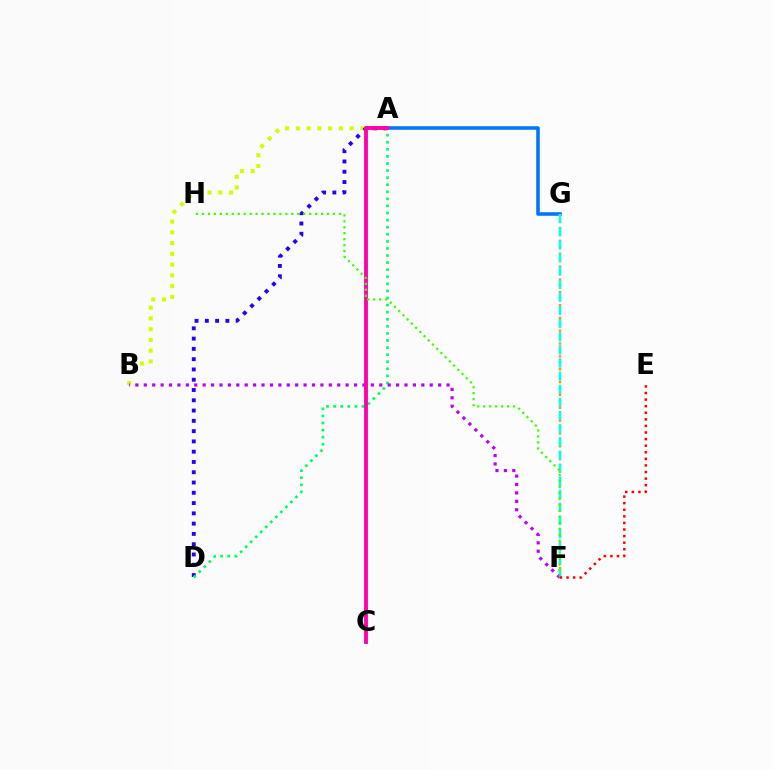{('A', 'G'): [{'color': '#0074ff', 'line_style': 'solid', 'thickness': 2.55}], ('F', 'G'): [{'color': '#ff9400', 'line_style': 'dotted', 'thickness': 1.74}, {'color': '#00fff6', 'line_style': 'dashed', 'thickness': 1.78}], ('A', 'B'): [{'color': '#d1ff00', 'line_style': 'dotted', 'thickness': 2.92}], ('A', 'D'): [{'color': '#2500ff', 'line_style': 'dotted', 'thickness': 2.79}, {'color': '#00ff5c', 'line_style': 'dotted', 'thickness': 1.92}], ('B', 'F'): [{'color': '#b900ff', 'line_style': 'dotted', 'thickness': 2.28}], ('A', 'C'): [{'color': '#ff00ac', 'line_style': 'solid', 'thickness': 2.78}], ('F', 'H'): [{'color': '#3dff00', 'line_style': 'dotted', 'thickness': 1.62}], ('E', 'F'): [{'color': '#ff0000', 'line_style': 'dotted', 'thickness': 1.79}]}